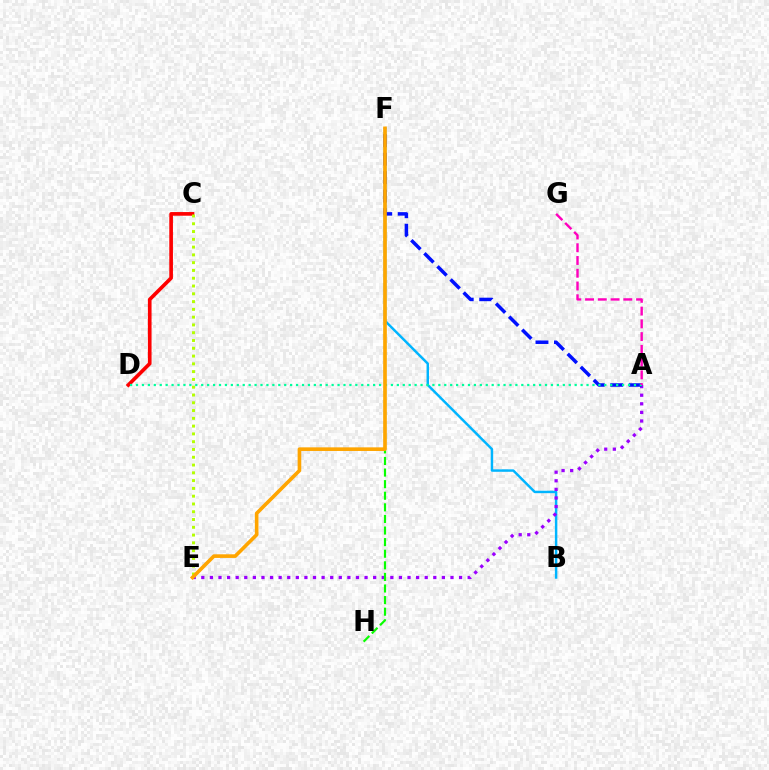{('C', 'D'): [{'color': '#ff0000', 'line_style': 'solid', 'thickness': 2.64}], ('B', 'F'): [{'color': '#00b5ff', 'line_style': 'solid', 'thickness': 1.77}], ('A', 'E'): [{'color': '#9b00ff', 'line_style': 'dotted', 'thickness': 2.33}], ('A', 'F'): [{'color': '#0010ff', 'line_style': 'dashed', 'thickness': 2.51}], ('F', 'H'): [{'color': '#08ff00', 'line_style': 'dashed', 'thickness': 1.58}], ('C', 'E'): [{'color': '#b3ff00', 'line_style': 'dotted', 'thickness': 2.11}], ('A', 'D'): [{'color': '#00ff9d', 'line_style': 'dotted', 'thickness': 1.61}], ('E', 'F'): [{'color': '#ffa500', 'line_style': 'solid', 'thickness': 2.61}], ('A', 'G'): [{'color': '#ff00bd', 'line_style': 'dashed', 'thickness': 1.73}]}